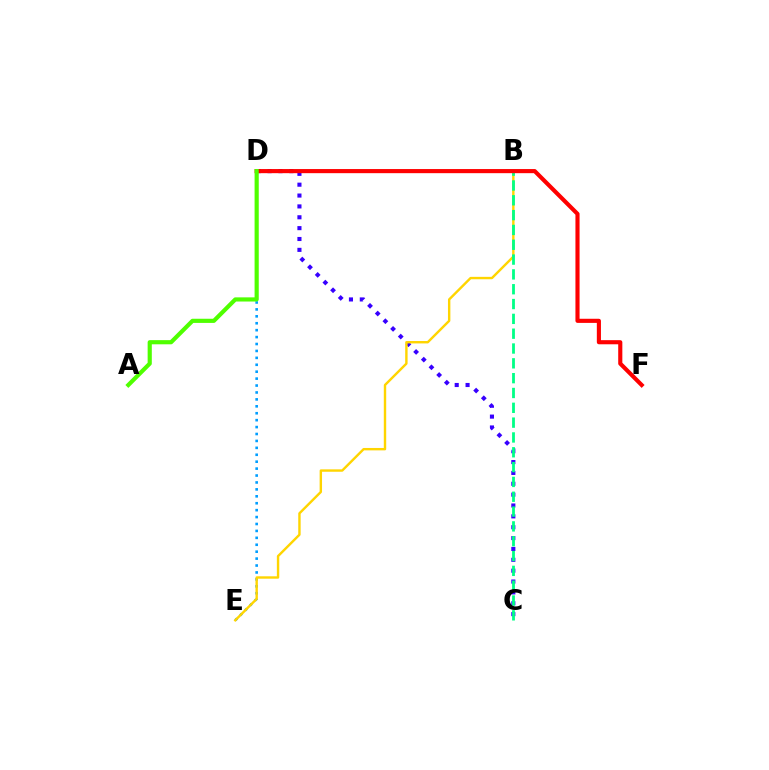{('C', 'D'): [{'color': '#3700ff', 'line_style': 'dotted', 'thickness': 2.95}], ('B', 'D'): [{'color': '#ff00ed', 'line_style': 'dashed', 'thickness': 1.95}], ('D', 'E'): [{'color': '#009eff', 'line_style': 'dotted', 'thickness': 1.88}], ('B', 'E'): [{'color': '#ffd500', 'line_style': 'solid', 'thickness': 1.73}], ('B', 'C'): [{'color': '#00ff86', 'line_style': 'dashed', 'thickness': 2.01}], ('D', 'F'): [{'color': '#ff0000', 'line_style': 'solid', 'thickness': 2.97}], ('A', 'D'): [{'color': '#4fff00', 'line_style': 'solid', 'thickness': 3.0}]}